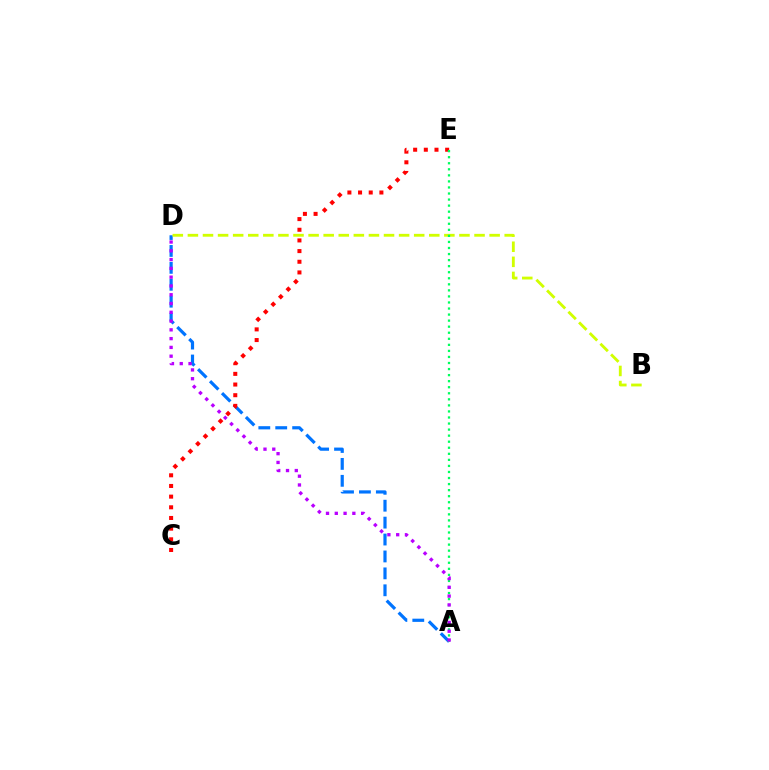{('A', 'D'): [{'color': '#0074ff', 'line_style': 'dashed', 'thickness': 2.3}, {'color': '#b900ff', 'line_style': 'dotted', 'thickness': 2.39}], ('C', 'E'): [{'color': '#ff0000', 'line_style': 'dotted', 'thickness': 2.9}], ('B', 'D'): [{'color': '#d1ff00', 'line_style': 'dashed', 'thickness': 2.05}], ('A', 'E'): [{'color': '#00ff5c', 'line_style': 'dotted', 'thickness': 1.64}]}